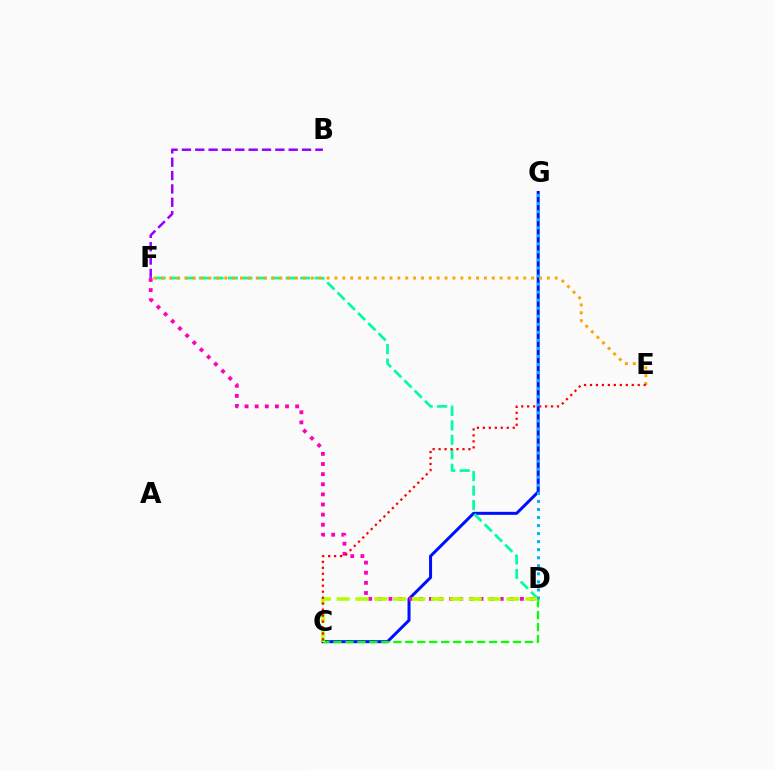{('C', 'G'): [{'color': '#0010ff', 'line_style': 'solid', 'thickness': 2.17}], ('B', 'F'): [{'color': '#9b00ff', 'line_style': 'dashed', 'thickness': 1.81}], ('D', 'F'): [{'color': '#00ff9d', 'line_style': 'dashed', 'thickness': 1.96}, {'color': '#ff00bd', 'line_style': 'dotted', 'thickness': 2.75}], ('E', 'F'): [{'color': '#ffa500', 'line_style': 'dotted', 'thickness': 2.14}], ('C', 'D'): [{'color': '#08ff00', 'line_style': 'dashed', 'thickness': 1.63}, {'color': '#b3ff00', 'line_style': 'dashed', 'thickness': 2.56}], ('C', 'E'): [{'color': '#ff0000', 'line_style': 'dotted', 'thickness': 1.62}], ('D', 'G'): [{'color': '#00b5ff', 'line_style': 'dotted', 'thickness': 2.19}]}